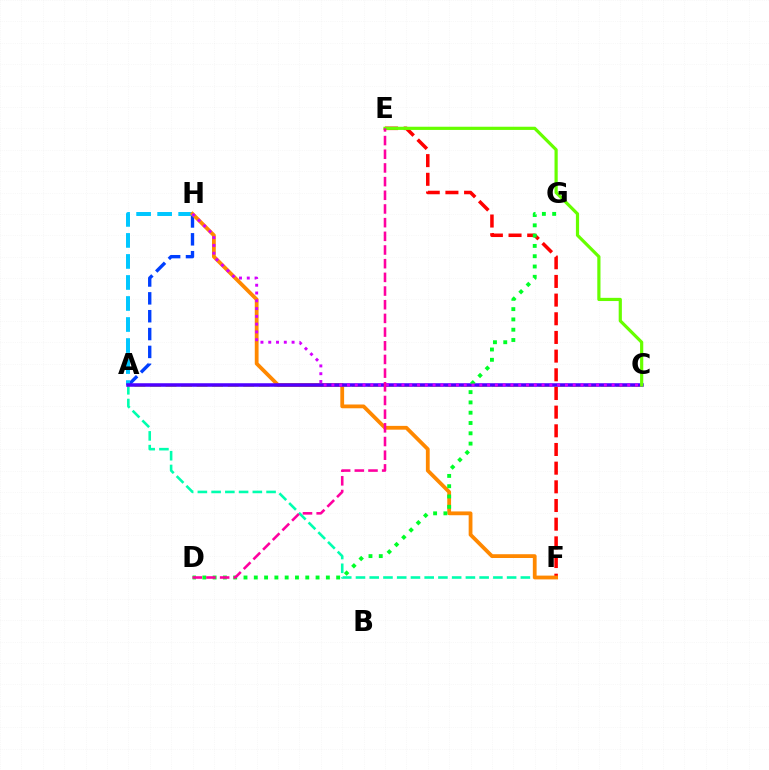{('A', 'F'): [{'color': '#00ffaf', 'line_style': 'dashed', 'thickness': 1.87}], ('E', 'F'): [{'color': '#ff0000', 'line_style': 'dashed', 'thickness': 2.54}], ('A', 'H'): [{'color': '#003fff', 'line_style': 'dashed', 'thickness': 2.43}, {'color': '#00c7ff', 'line_style': 'dashed', 'thickness': 2.86}], ('A', 'C'): [{'color': '#eeff00', 'line_style': 'dashed', 'thickness': 2.11}, {'color': '#4f00ff', 'line_style': 'solid', 'thickness': 2.54}], ('F', 'H'): [{'color': '#ff8800', 'line_style': 'solid', 'thickness': 2.73}], ('D', 'G'): [{'color': '#00ff27', 'line_style': 'dotted', 'thickness': 2.8}], ('C', 'E'): [{'color': '#66ff00', 'line_style': 'solid', 'thickness': 2.3}], ('C', 'H'): [{'color': '#d600ff', 'line_style': 'dotted', 'thickness': 2.11}], ('D', 'E'): [{'color': '#ff00a0', 'line_style': 'dashed', 'thickness': 1.86}]}